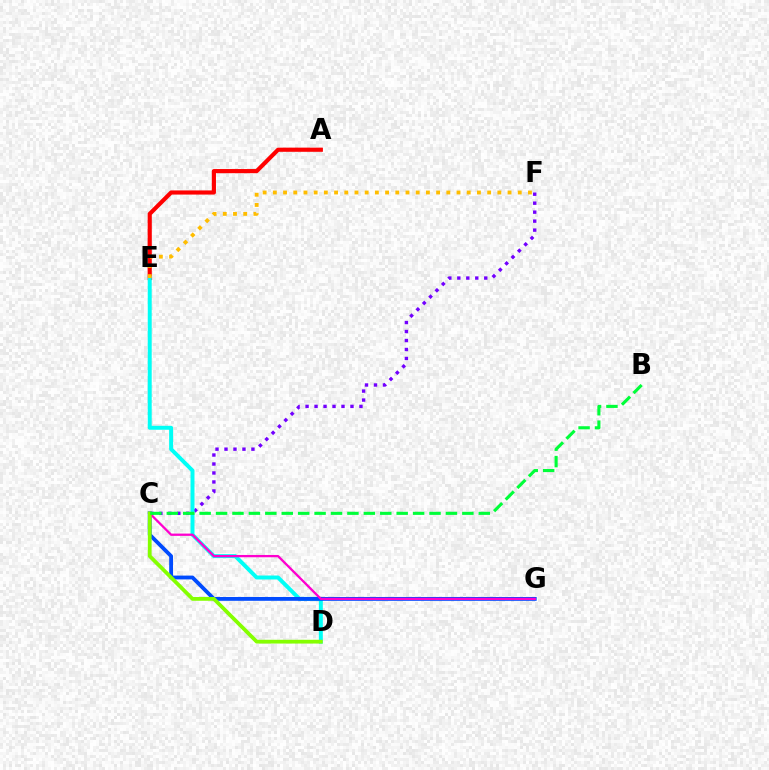{('C', 'F'): [{'color': '#7200ff', 'line_style': 'dotted', 'thickness': 2.44}], ('A', 'E'): [{'color': '#ff0000', 'line_style': 'solid', 'thickness': 2.99}], ('D', 'E'): [{'color': '#00fff6', 'line_style': 'solid', 'thickness': 2.85}], ('C', 'G'): [{'color': '#004bff', 'line_style': 'solid', 'thickness': 2.76}, {'color': '#ff00cf', 'line_style': 'solid', 'thickness': 1.64}], ('C', 'D'): [{'color': '#84ff00', 'line_style': 'solid', 'thickness': 2.71}], ('E', 'F'): [{'color': '#ffbd00', 'line_style': 'dotted', 'thickness': 2.77}], ('B', 'C'): [{'color': '#00ff39', 'line_style': 'dashed', 'thickness': 2.23}]}